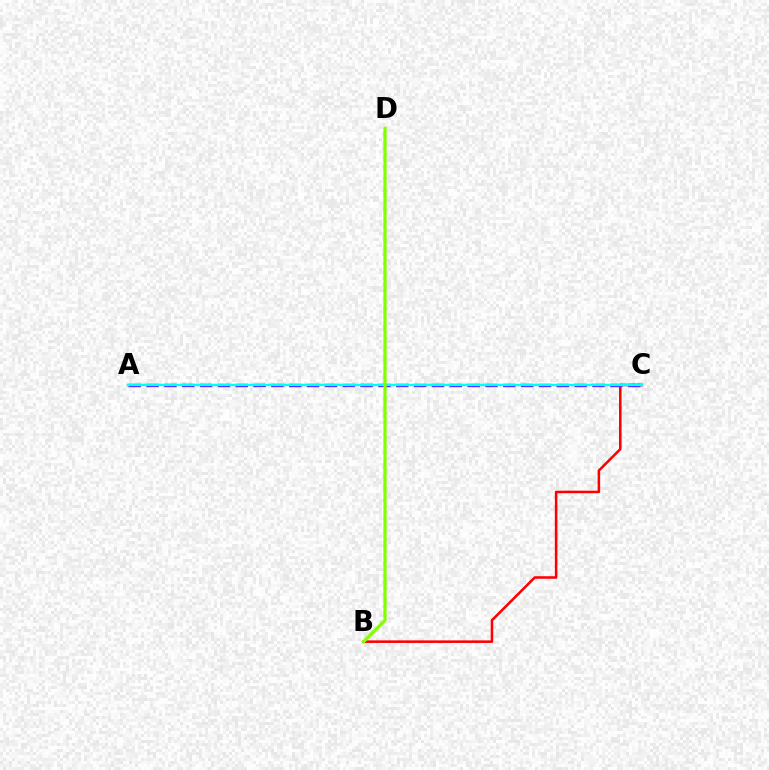{('B', 'C'): [{'color': '#ff0000', 'line_style': 'solid', 'thickness': 1.84}], ('A', 'C'): [{'color': '#7200ff', 'line_style': 'dashed', 'thickness': 2.42}, {'color': '#00fff6', 'line_style': 'solid', 'thickness': 1.73}], ('B', 'D'): [{'color': '#84ff00', 'line_style': 'solid', 'thickness': 2.33}]}